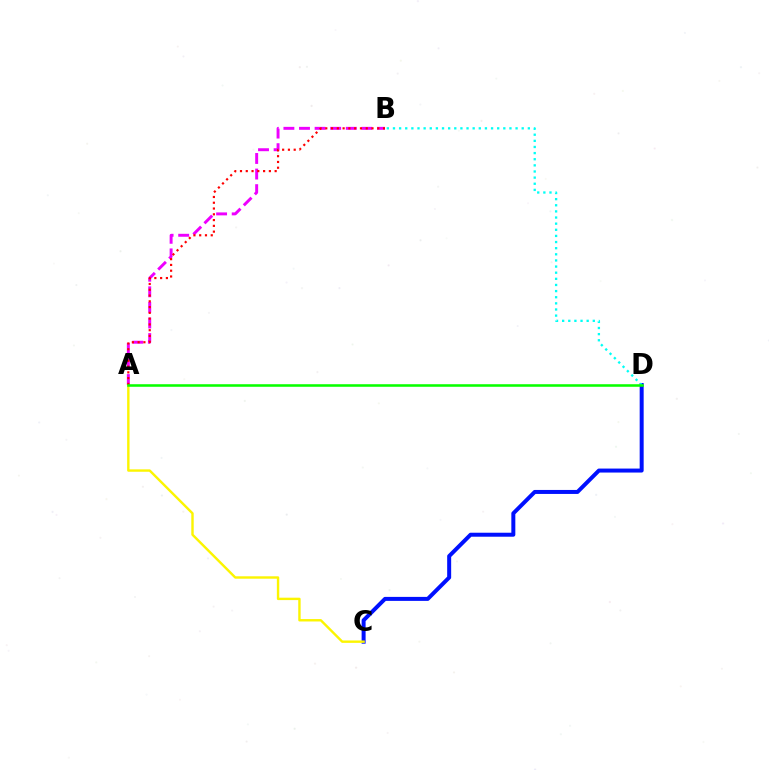{('C', 'D'): [{'color': '#0010ff', 'line_style': 'solid', 'thickness': 2.87}], ('B', 'D'): [{'color': '#00fff6', 'line_style': 'dotted', 'thickness': 1.67}], ('A', 'B'): [{'color': '#ee00ff', 'line_style': 'dashed', 'thickness': 2.12}, {'color': '#ff0000', 'line_style': 'dotted', 'thickness': 1.57}], ('A', 'C'): [{'color': '#fcf500', 'line_style': 'solid', 'thickness': 1.73}], ('A', 'D'): [{'color': '#08ff00', 'line_style': 'solid', 'thickness': 1.84}]}